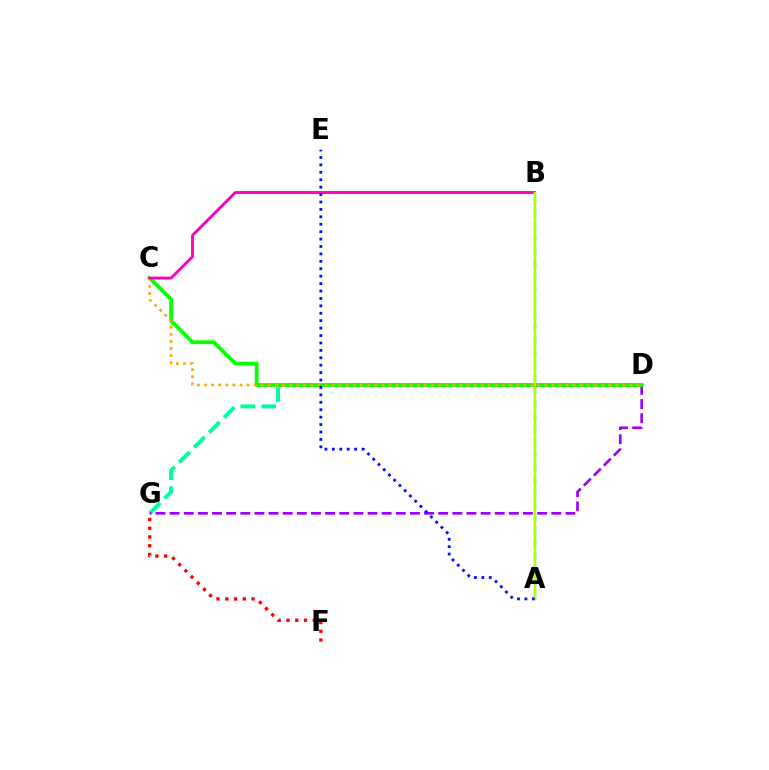{('D', 'G'): [{'color': '#00ff9d', 'line_style': 'dashed', 'thickness': 2.86}, {'color': '#9b00ff', 'line_style': 'dashed', 'thickness': 1.92}], ('A', 'B'): [{'color': '#00b5ff', 'line_style': 'dashed', 'thickness': 1.73}, {'color': '#b3ff00', 'line_style': 'solid', 'thickness': 1.74}], ('F', 'G'): [{'color': '#ff0000', 'line_style': 'dotted', 'thickness': 2.38}], ('C', 'D'): [{'color': '#08ff00', 'line_style': 'solid', 'thickness': 2.72}, {'color': '#ffa500', 'line_style': 'dotted', 'thickness': 1.93}], ('B', 'C'): [{'color': '#ff00bd', 'line_style': 'solid', 'thickness': 2.07}], ('A', 'E'): [{'color': '#0010ff', 'line_style': 'dotted', 'thickness': 2.02}]}